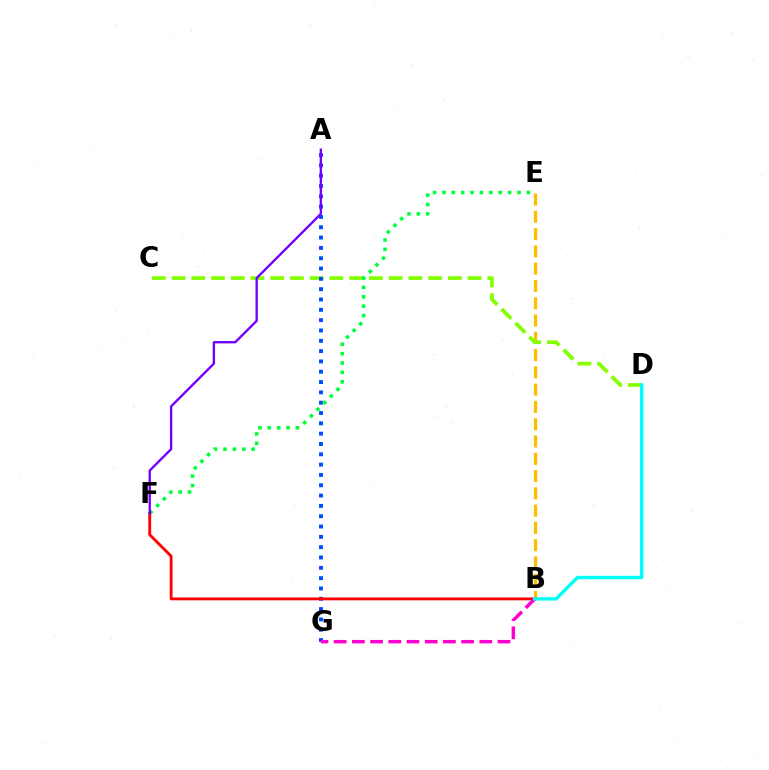{('B', 'E'): [{'color': '#ffbd00', 'line_style': 'dashed', 'thickness': 2.35}], ('C', 'D'): [{'color': '#84ff00', 'line_style': 'dashed', 'thickness': 2.68}], ('A', 'G'): [{'color': '#004bff', 'line_style': 'dotted', 'thickness': 2.8}], ('E', 'F'): [{'color': '#00ff39', 'line_style': 'dotted', 'thickness': 2.55}], ('B', 'F'): [{'color': '#ff0000', 'line_style': 'solid', 'thickness': 2.05}], ('A', 'F'): [{'color': '#7200ff', 'line_style': 'solid', 'thickness': 1.68}], ('B', 'G'): [{'color': '#ff00cf', 'line_style': 'dashed', 'thickness': 2.47}], ('B', 'D'): [{'color': '#00fff6', 'line_style': 'solid', 'thickness': 2.45}]}